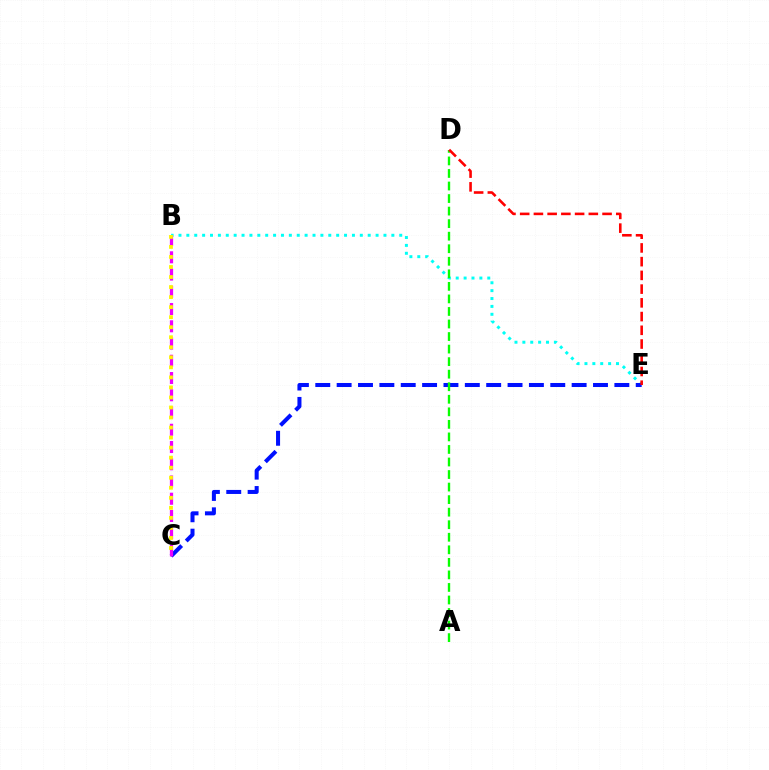{('B', 'E'): [{'color': '#00fff6', 'line_style': 'dotted', 'thickness': 2.14}], ('C', 'E'): [{'color': '#0010ff', 'line_style': 'dashed', 'thickness': 2.9}], ('A', 'D'): [{'color': '#08ff00', 'line_style': 'dashed', 'thickness': 1.7}], ('B', 'C'): [{'color': '#ee00ff', 'line_style': 'dashed', 'thickness': 2.34}, {'color': '#fcf500', 'line_style': 'dotted', 'thickness': 2.73}], ('D', 'E'): [{'color': '#ff0000', 'line_style': 'dashed', 'thickness': 1.87}]}